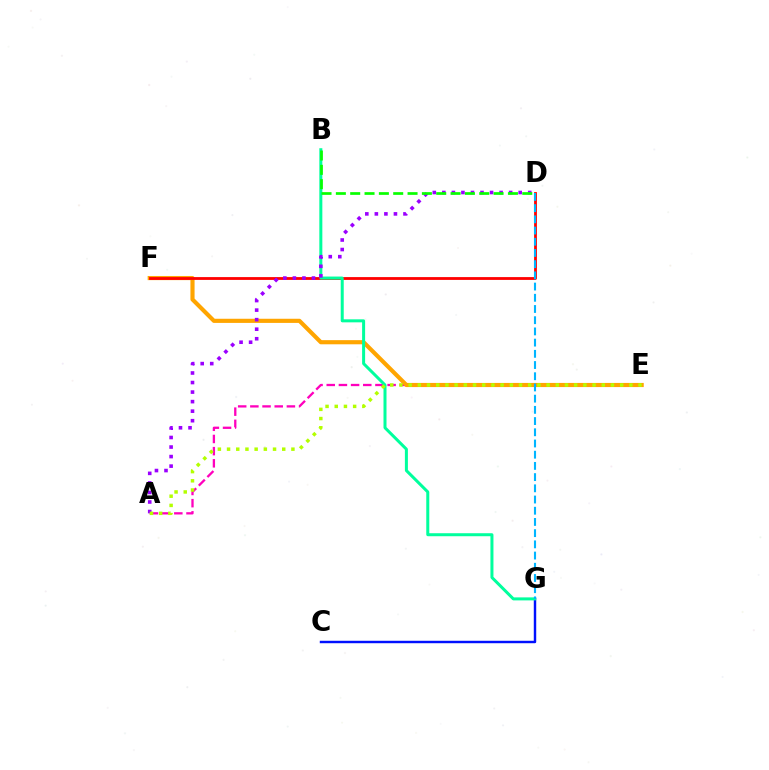{('A', 'E'): [{'color': '#ff00bd', 'line_style': 'dashed', 'thickness': 1.65}, {'color': '#b3ff00', 'line_style': 'dotted', 'thickness': 2.5}], ('C', 'G'): [{'color': '#0010ff', 'line_style': 'solid', 'thickness': 1.75}], ('E', 'F'): [{'color': '#ffa500', 'line_style': 'solid', 'thickness': 2.98}], ('D', 'F'): [{'color': '#ff0000', 'line_style': 'solid', 'thickness': 2.02}], ('B', 'G'): [{'color': '#00ff9d', 'line_style': 'solid', 'thickness': 2.17}], ('A', 'D'): [{'color': '#9b00ff', 'line_style': 'dotted', 'thickness': 2.59}], ('B', 'D'): [{'color': '#08ff00', 'line_style': 'dashed', 'thickness': 1.95}], ('D', 'G'): [{'color': '#00b5ff', 'line_style': 'dashed', 'thickness': 1.52}]}